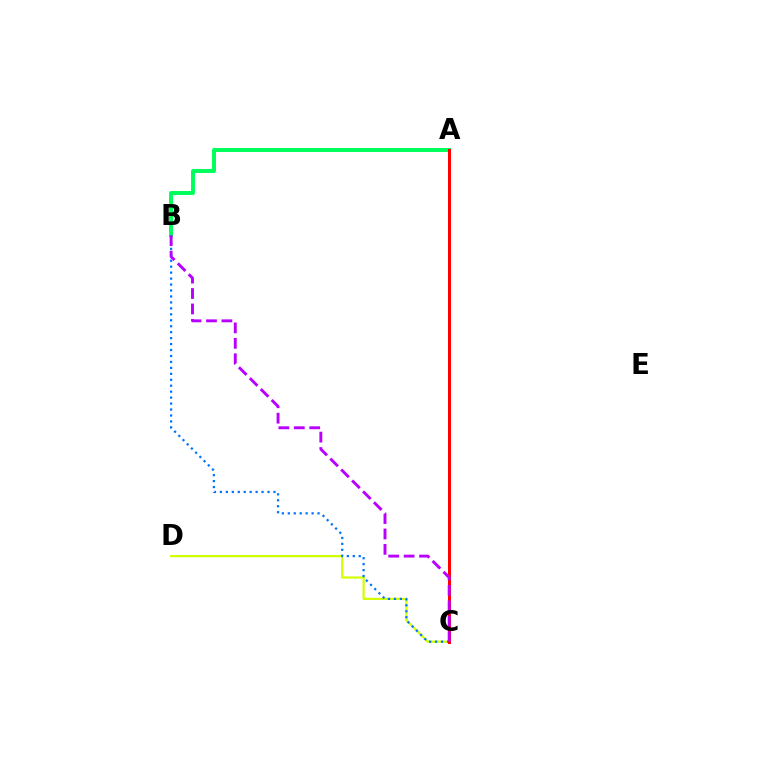{('C', 'D'): [{'color': '#d1ff00', 'line_style': 'solid', 'thickness': 1.59}], ('A', 'B'): [{'color': '#00ff5c', 'line_style': 'solid', 'thickness': 2.85}], ('B', 'C'): [{'color': '#0074ff', 'line_style': 'dotted', 'thickness': 1.62}, {'color': '#b900ff', 'line_style': 'dashed', 'thickness': 2.1}], ('A', 'C'): [{'color': '#ff0000', 'line_style': 'solid', 'thickness': 2.15}]}